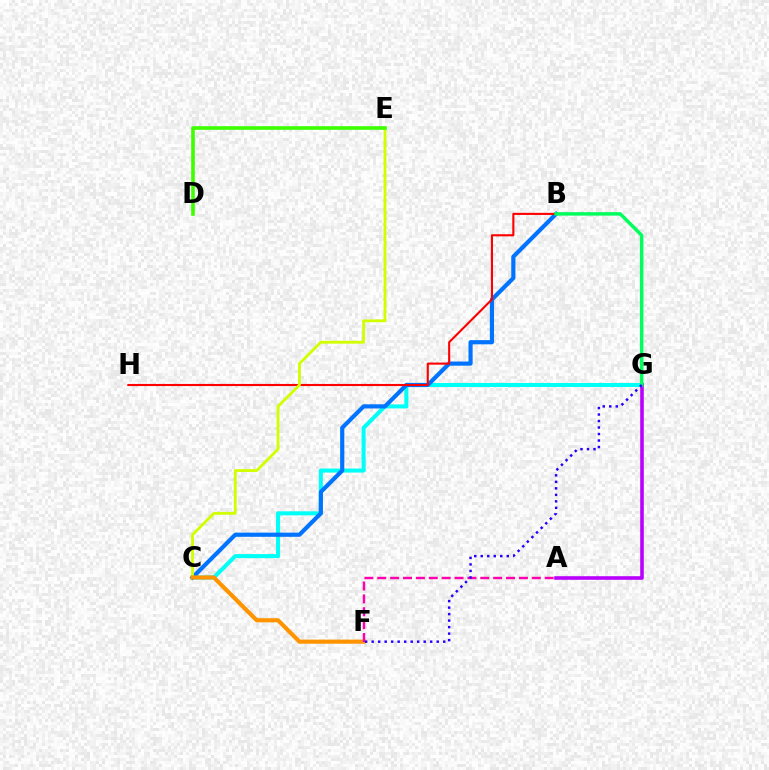{('C', 'G'): [{'color': '#00fff6', 'line_style': 'solid', 'thickness': 2.91}], ('B', 'C'): [{'color': '#0074ff', 'line_style': 'solid', 'thickness': 3.0}], ('A', 'G'): [{'color': '#b900ff', 'line_style': 'solid', 'thickness': 2.59}], ('B', 'H'): [{'color': '#ff0000', 'line_style': 'solid', 'thickness': 1.52}], ('C', 'E'): [{'color': '#d1ff00', 'line_style': 'solid', 'thickness': 2.03}], ('D', 'E'): [{'color': '#3dff00', 'line_style': 'solid', 'thickness': 2.61}], ('C', 'F'): [{'color': '#ff9400', 'line_style': 'solid', 'thickness': 2.97}], ('A', 'F'): [{'color': '#ff00ac', 'line_style': 'dashed', 'thickness': 1.75}], ('B', 'G'): [{'color': '#00ff5c', 'line_style': 'solid', 'thickness': 2.51}], ('F', 'G'): [{'color': '#2500ff', 'line_style': 'dotted', 'thickness': 1.77}]}